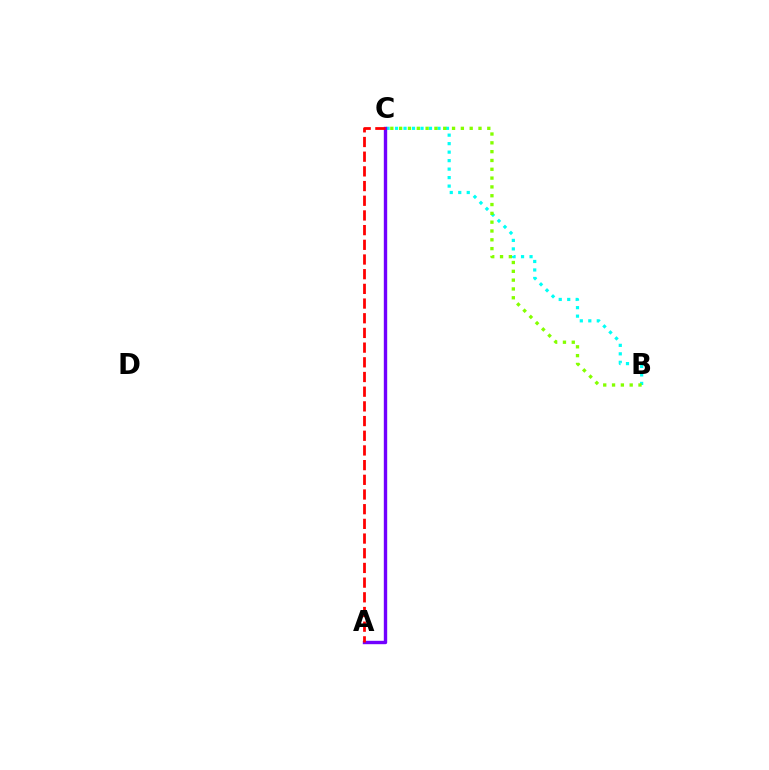{('B', 'C'): [{'color': '#00fff6', 'line_style': 'dotted', 'thickness': 2.31}, {'color': '#84ff00', 'line_style': 'dotted', 'thickness': 2.4}], ('A', 'C'): [{'color': '#7200ff', 'line_style': 'solid', 'thickness': 2.43}, {'color': '#ff0000', 'line_style': 'dashed', 'thickness': 2.0}]}